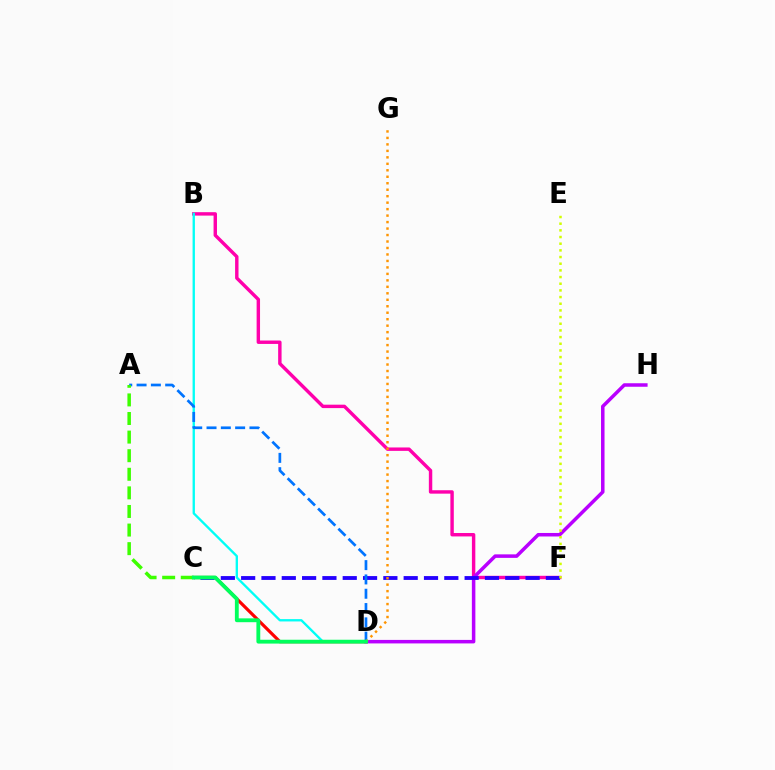{('B', 'F'): [{'color': '#ff00ac', 'line_style': 'solid', 'thickness': 2.46}], ('D', 'H'): [{'color': '#b900ff', 'line_style': 'solid', 'thickness': 2.53}], ('C', 'D'): [{'color': '#ff0000', 'line_style': 'solid', 'thickness': 2.3}, {'color': '#00ff5c', 'line_style': 'solid', 'thickness': 2.76}], ('B', 'D'): [{'color': '#00fff6', 'line_style': 'solid', 'thickness': 1.68}], ('C', 'F'): [{'color': '#2500ff', 'line_style': 'dashed', 'thickness': 2.76}], ('E', 'F'): [{'color': '#d1ff00', 'line_style': 'dotted', 'thickness': 1.81}], ('A', 'D'): [{'color': '#0074ff', 'line_style': 'dashed', 'thickness': 1.94}], ('A', 'C'): [{'color': '#3dff00', 'line_style': 'dashed', 'thickness': 2.53}], ('D', 'G'): [{'color': '#ff9400', 'line_style': 'dotted', 'thickness': 1.76}]}